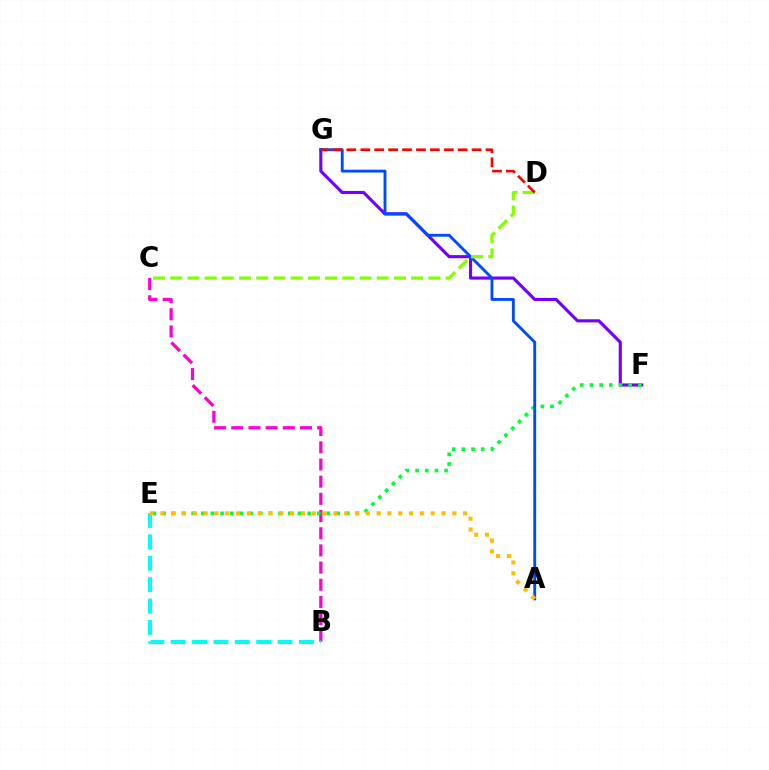{('F', 'G'): [{'color': '#7200ff', 'line_style': 'solid', 'thickness': 2.24}], ('B', 'C'): [{'color': '#ff00cf', 'line_style': 'dashed', 'thickness': 2.33}], ('E', 'F'): [{'color': '#00ff39', 'line_style': 'dotted', 'thickness': 2.63}], ('A', 'G'): [{'color': '#004bff', 'line_style': 'solid', 'thickness': 2.06}], ('C', 'D'): [{'color': '#84ff00', 'line_style': 'dashed', 'thickness': 2.34}], ('D', 'G'): [{'color': '#ff0000', 'line_style': 'dashed', 'thickness': 1.89}], ('B', 'E'): [{'color': '#00fff6', 'line_style': 'dashed', 'thickness': 2.91}], ('A', 'E'): [{'color': '#ffbd00', 'line_style': 'dotted', 'thickness': 2.94}]}